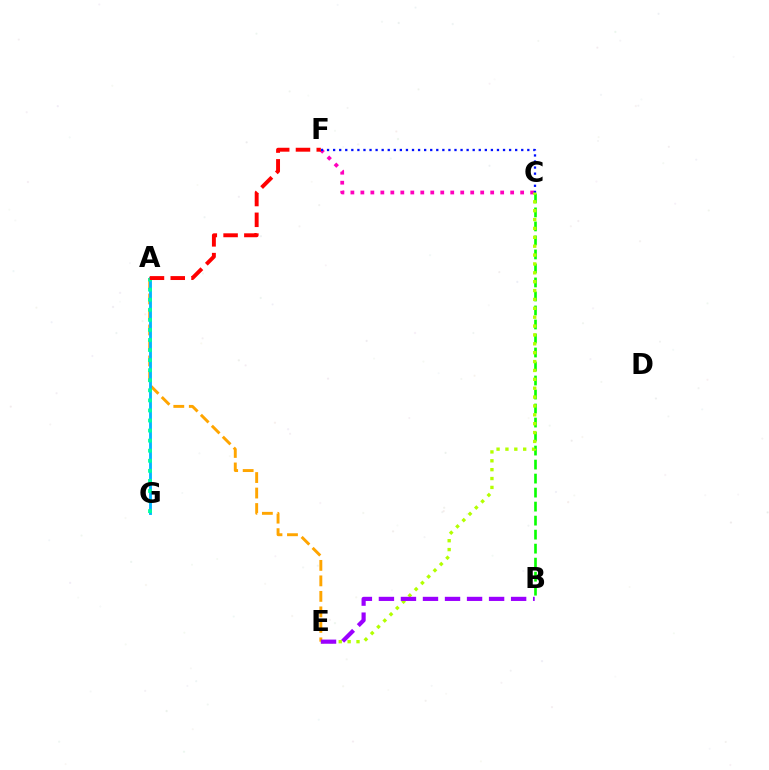{('C', 'F'): [{'color': '#ff00bd', 'line_style': 'dotted', 'thickness': 2.71}, {'color': '#0010ff', 'line_style': 'dotted', 'thickness': 1.65}], ('B', 'C'): [{'color': '#08ff00', 'line_style': 'dashed', 'thickness': 1.9}], ('C', 'E'): [{'color': '#b3ff00', 'line_style': 'dotted', 'thickness': 2.41}], ('A', 'E'): [{'color': '#ffa500', 'line_style': 'dashed', 'thickness': 2.11}], ('B', 'E'): [{'color': '#9b00ff', 'line_style': 'dashed', 'thickness': 2.99}], ('A', 'G'): [{'color': '#00b5ff', 'line_style': 'solid', 'thickness': 2.05}, {'color': '#00ff9d', 'line_style': 'dotted', 'thickness': 2.73}], ('A', 'F'): [{'color': '#ff0000', 'line_style': 'dashed', 'thickness': 2.82}]}